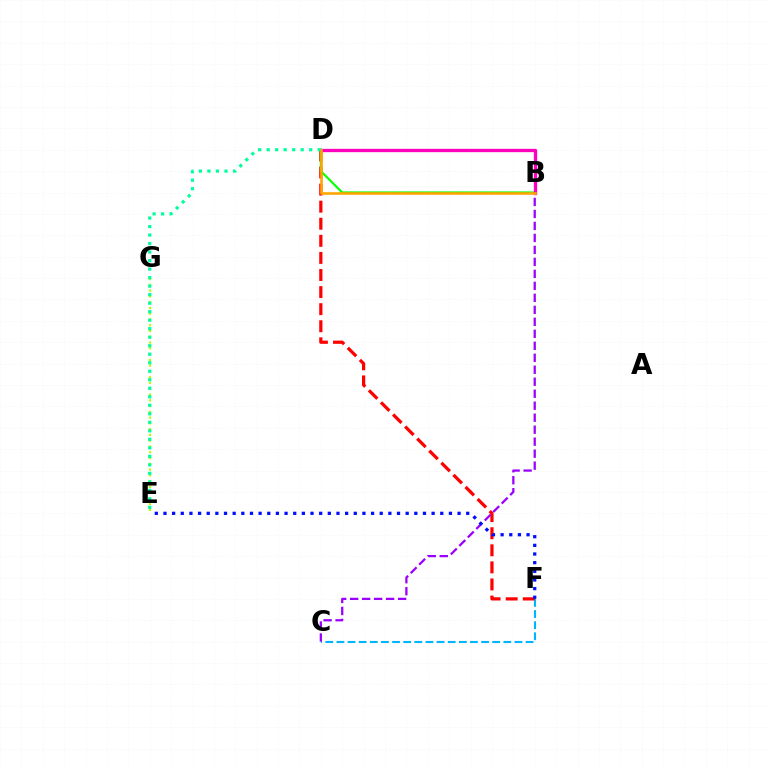{('C', 'F'): [{'color': '#00b5ff', 'line_style': 'dashed', 'thickness': 1.51}], ('D', 'F'): [{'color': '#ff0000', 'line_style': 'dashed', 'thickness': 2.32}], ('B', 'D'): [{'color': '#08ff00', 'line_style': 'solid', 'thickness': 1.55}, {'color': '#ff00bd', 'line_style': 'solid', 'thickness': 2.39}, {'color': '#ffa500', 'line_style': 'solid', 'thickness': 1.86}], ('B', 'C'): [{'color': '#9b00ff', 'line_style': 'dashed', 'thickness': 1.63}], ('E', 'G'): [{'color': '#b3ff00', 'line_style': 'dotted', 'thickness': 1.57}], ('E', 'F'): [{'color': '#0010ff', 'line_style': 'dotted', 'thickness': 2.35}], ('D', 'E'): [{'color': '#00ff9d', 'line_style': 'dotted', 'thickness': 2.31}]}